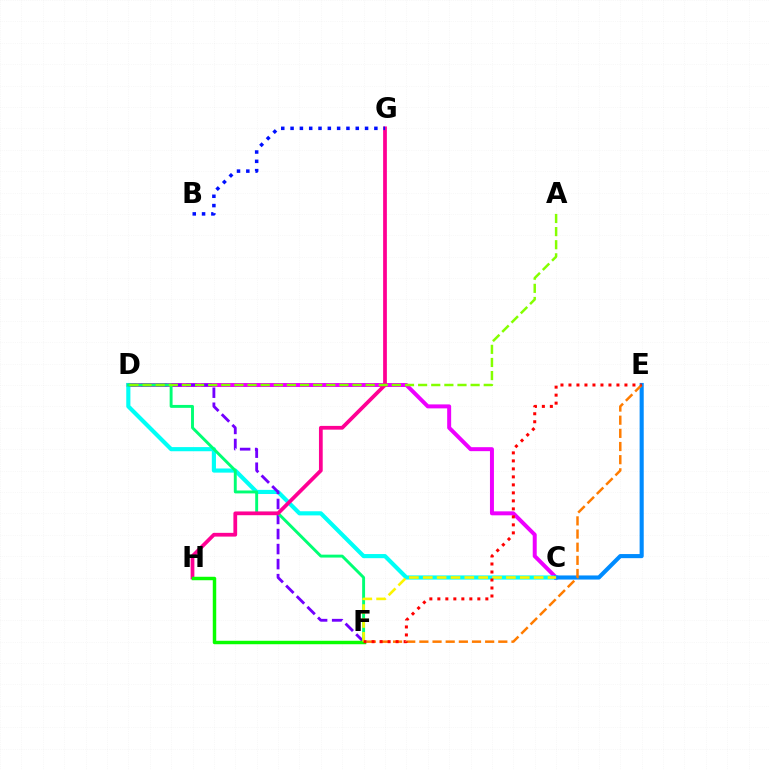{('C', 'D'): [{'color': '#ee00ff', 'line_style': 'solid', 'thickness': 2.86}, {'color': '#00fff6', 'line_style': 'solid', 'thickness': 2.98}], ('C', 'E'): [{'color': '#008cff', 'line_style': 'solid', 'thickness': 2.96}], ('D', 'F'): [{'color': '#7200ff', 'line_style': 'dashed', 'thickness': 2.04}, {'color': '#00ff74', 'line_style': 'solid', 'thickness': 2.1}], ('G', 'H'): [{'color': '#ff0094', 'line_style': 'solid', 'thickness': 2.7}], ('E', 'F'): [{'color': '#ff7c00', 'line_style': 'dashed', 'thickness': 1.79}, {'color': '#ff0000', 'line_style': 'dotted', 'thickness': 2.17}], ('F', 'H'): [{'color': '#08ff00', 'line_style': 'solid', 'thickness': 2.49}], ('B', 'G'): [{'color': '#0010ff', 'line_style': 'dotted', 'thickness': 2.53}], ('A', 'D'): [{'color': '#84ff00', 'line_style': 'dashed', 'thickness': 1.78}], ('C', 'F'): [{'color': '#fcf500', 'line_style': 'dashed', 'thickness': 1.88}]}